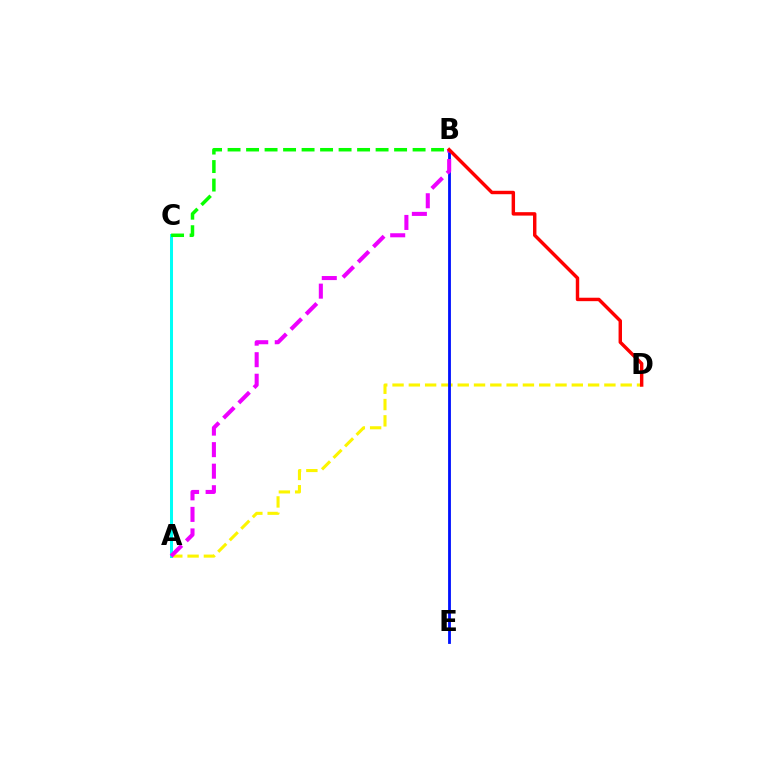{('A', 'D'): [{'color': '#fcf500', 'line_style': 'dashed', 'thickness': 2.21}], ('A', 'C'): [{'color': '#00fff6', 'line_style': 'solid', 'thickness': 2.17}], ('B', 'E'): [{'color': '#0010ff', 'line_style': 'solid', 'thickness': 2.03}], ('A', 'B'): [{'color': '#ee00ff', 'line_style': 'dashed', 'thickness': 2.93}], ('B', 'D'): [{'color': '#ff0000', 'line_style': 'solid', 'thickness': 2.47}], ('B', 'C'): [{'color': '#08ff00', 'line_style': 'dashed', 'thickness': 2.51}]}